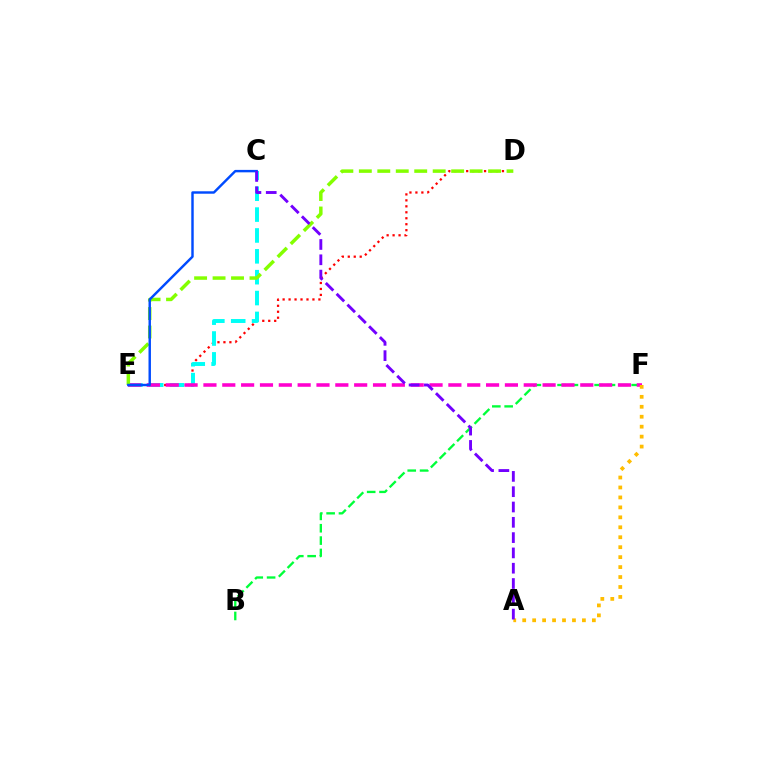{('D', 'E'): [{'color': '#ff0000', 'line_style': 'dotted', 'thickness': 1.62}, {'color': '#84ff00', 'line_style': 'dashed', 'thickness': 2.51}], ('B', 'F'): [{'color': '#00ff39', 'line_style': 'dashed', 'thickness': 1.68}], ('C', 'E'): [{'color': '#00fff6', 'line_style': 'dashed', 'thickness': 2.83}, {'color': '#004bff', 'line_style': 'solid', 'thickness': 1.75}], ('E', 'F'): [{'color': '#ff00cf', 'line_style': 'dashed', 'thickness': 2.56}], ('A', 'F'): [{'color': '#ffbd00', 'line_style': 'dotted', 'thickness': 2.7}], ('A', 'C'): [{'color': '#7200ff', 'line_style': 'dashed', 'thickness': 2.08}]}